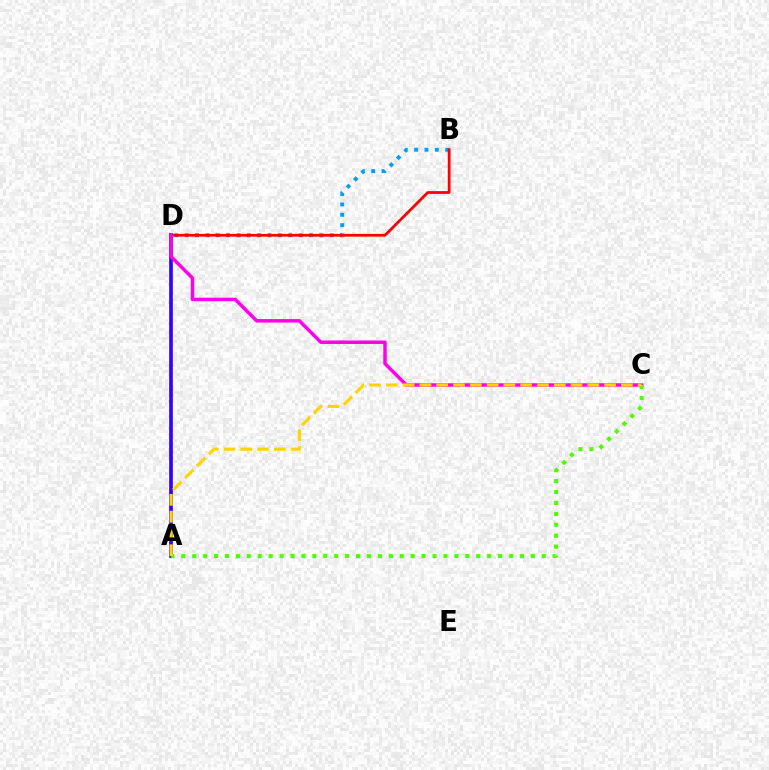{('A', 'D'): [{'color': '#00ff86', 'line_style': 'dashed', 'thickness': 1.61}, {'color': '#3700ff', 'line_style': 'solid', 'thickness': 2.64}], ('B', 'D'): [{'color': '#009eff', 'line_style': 'dotted', 'thickness': 2.81}, {'color': '#ff0000', 'line_style': 'solid', 'thickness': 2.0}], ('C', 'D'): [{'color': '#ff00ed', 'line_style': 'solid', 'thickness': 2.5}], ('A', 'C'): [{'color': '#4fff00', 'line_style': 'dotted', 'thickness': 2.97}, {'color': '#ffd500', 'line_style': 'dashed', 'thickness': 2.28}]}